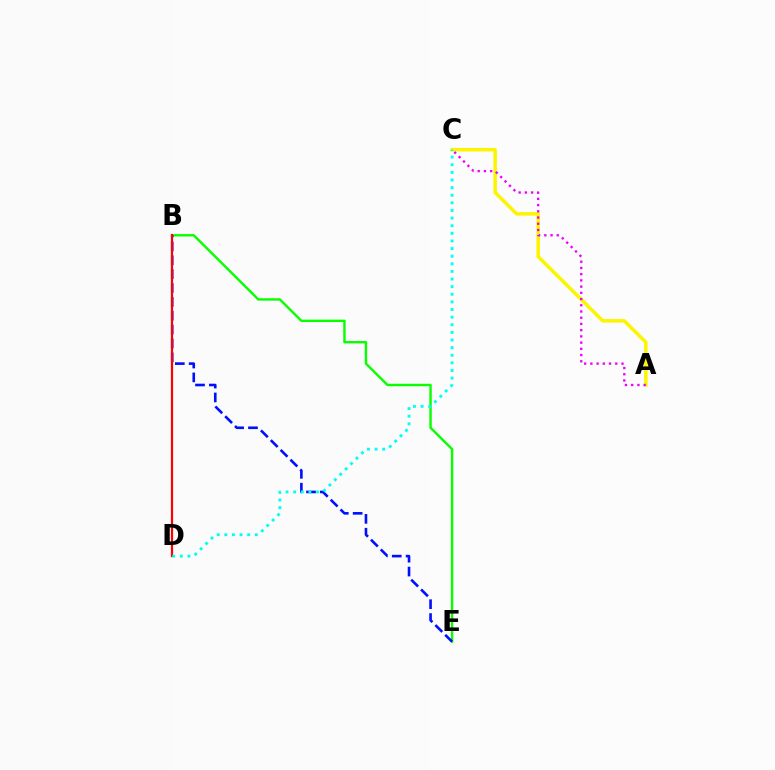{('A', 'C'): [{'color': '#fcf500', 'line_style': 'solid', 'thickness': 2.52}, {'color': '#ee00ff', 'line_style': 'dotted', 'thickness': 1.69}], ('B', 'E'): [{'color': '#08ff00', 'line_style': 'solid', 'thickness': 1.73}, {'color': '#0010ff', 'line_style': 'dashed', 'thickness': 1.88}], ('B', 'D'): [{'color': '#ff0000', 'line_style': 'solid', 'thickness': 1.59}], ('C', 'D'): [{'color': '#00fff6', 'line_style': 'dotted', 'thickness': 2.07}]}